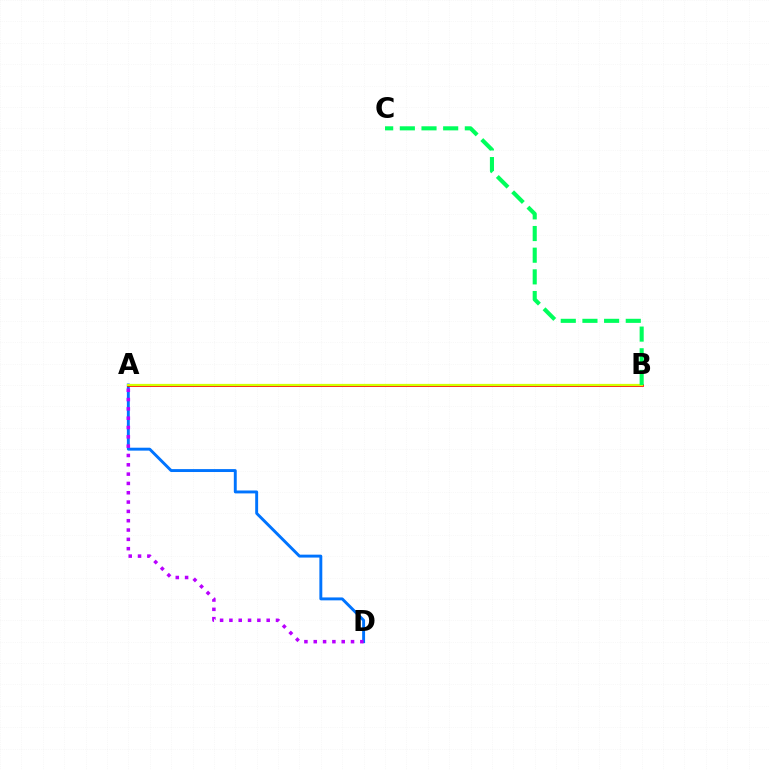{('A', 'D'): [{'color': '#0074ff', 'line_style': 'solid', 'thickness': 2.1}, {'color': '#b900ff', 'line_style': 'dotted', 'thickness': 2.53}], ('A', 'B'): [{'color': '#ff0000', 'line_style': 'solid', 'thickness': 1.98}, {'color': '#d1ff00', 'line_style': 'solid', 'thickness': 1.61}], ('B', 'C'): [{'color': '#00ff5c', 'line_style': 'dashed', 'thickness': 2.94}]}